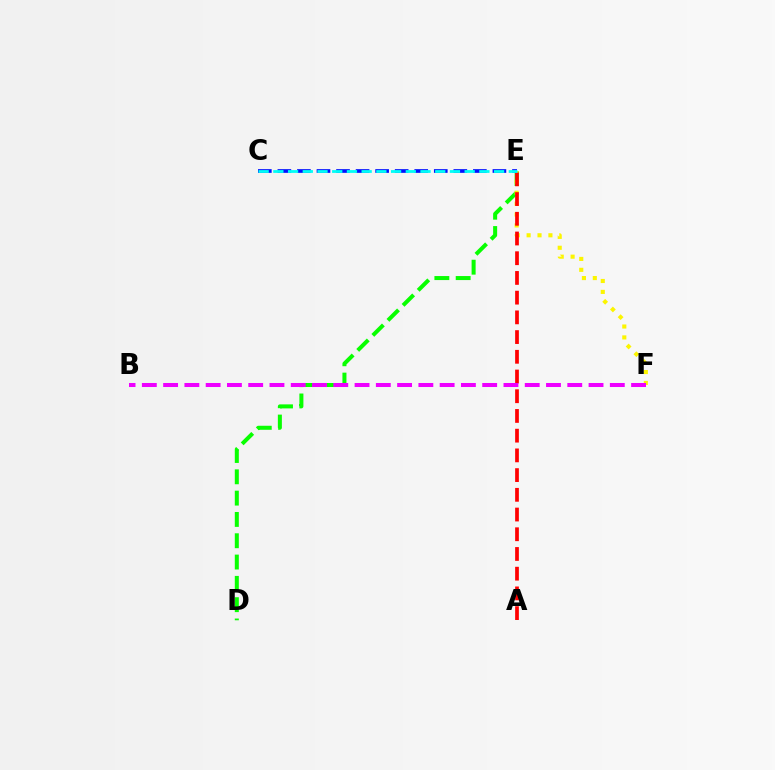{('D', 'E'): [{'color': '#08ff00', 'line_style': 'dashed', 'thickness': 2.89}], ('E', 'F'): [{'color': '#fcf500', 'line_style': 'dotted', 'thickness': 2.96}], ('A', 'E'): [{'color': '#ff0000', 'line_style': 'dashed', 'thickness': 2.68}], ('B', 'F'): [{'color': '#ee00ff', 'line_style': 'dashed', 'thickness': 2.89}], ('C', 'E'): [{'color': '#0010ff', 'line_style': 'dashed', 'thickness': 2.66}, {'color': '#00fff6', 'line_style': 'dashed', 'thickness': 2.0}]}